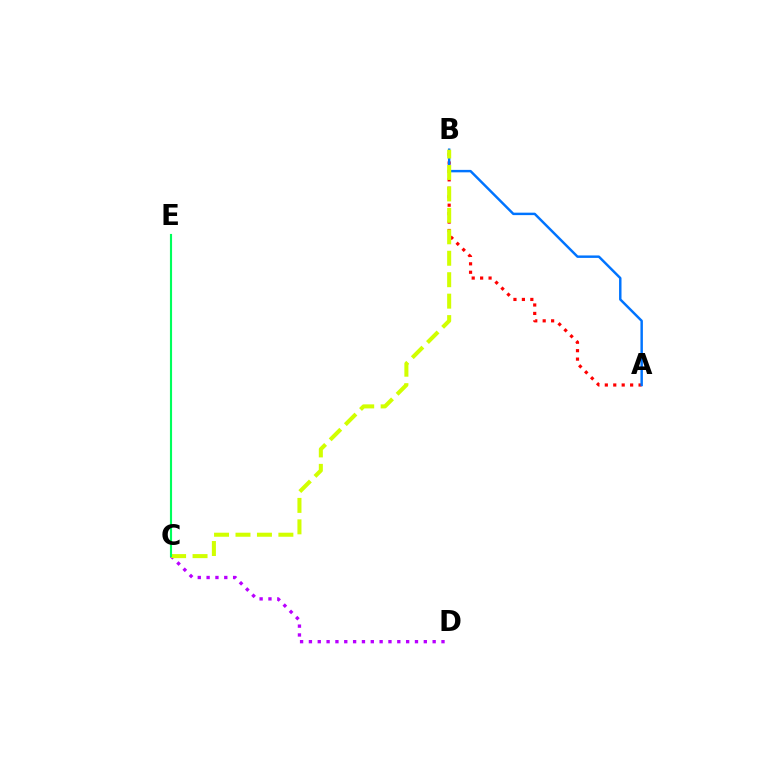{('C', 'D'): [{'color': '#b900ff', 'line_style': 'dotted', 'thickness': 2.4}], ('A', 'B'): [{'color': '#ff0000', 'line_style': 'dotted', 'thickness': 2.29}, {'color': '#0074ff', 'line_style': 'solid', 'thickness': 1.77}], ('B', 'C'): [{'color': '#d1ff00', 'line_style': 'dashed', 'thickness': 2.91}], ('C', 'E'): [{'color': '#00ff5c', 'line_style': 'solid', 'thickness': 1.54}]}